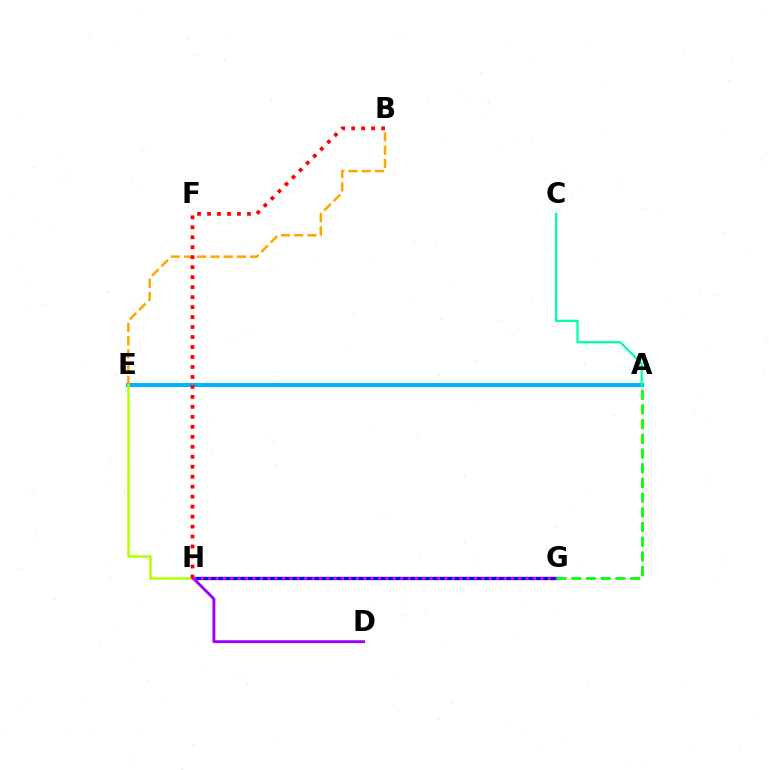{('A', 'E'): [{'color': '#00b5ff', 'line_style': 'solid', 'thickness': 2.94}], ('G', 'H'): [{'color': '#0010ff', 'line_style': 'solid', 'thickness': 2.41}, {'color': '#ff00bd', 'line_style': 'dotted', 'thickness': 2.01}], ('B', 'E'): [{'color': '#ffa500', 'line_style': 'dashed', 'thickness': 1.8}], ('E', 'H'): [{'color': '#b3ff00', 'line_style': 'solid', 'thickness': 1.81}], ('D', 'H'): [{'color': '#9b00ff', 'line_style': 'solid', 'thickness': 2.07}], ('B', 'H'): [{'color': '#ff0000', 'line_style': 'dotted', 'thickness': 2.71}], ('A', 'G'): [{'color': '#08ff00', 'line_style': 'dashed', 'thickness': 2.0}], ('A', 'C'): [{'color': '#00ff9d', 'line_style': 'solid', 'thickness': 1.59}]}